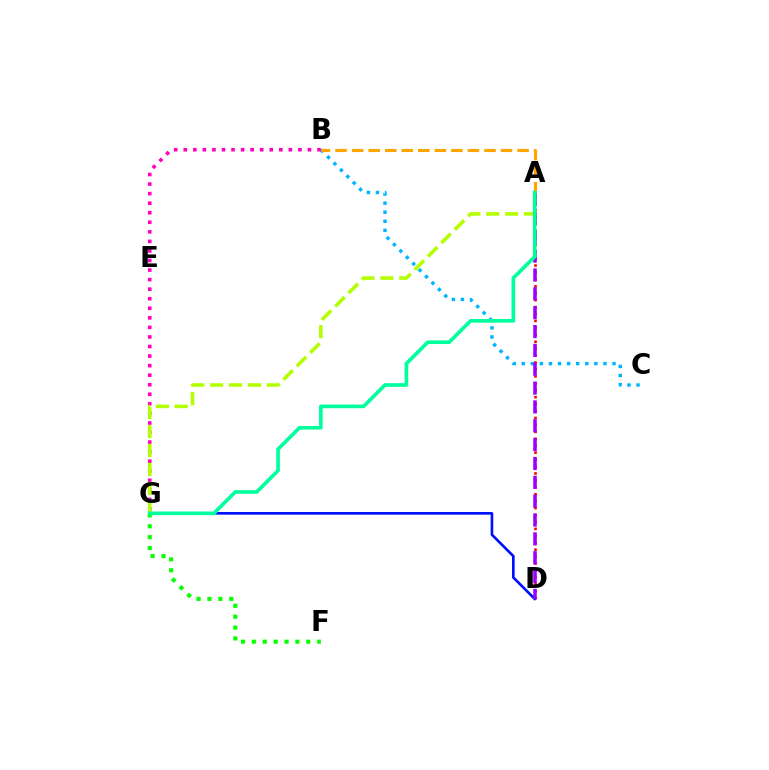{('B', 'C'): [{'color': '#00b5ff', 'line_style': 'dotted', 'thickness': 2.47}], ('B', 'G'): [{'color': '#ff00bd', 'line_style': 'dotted', 'thickness': 2.6}], ('A', 'D'): [{'color': '#ff0000', 'line_style': 'dotted', 'thickness': 1.88}, {'color': '#9b00ff', 'line_style': 'dashed', 'thickness': 2.56}], ('A', 'B'): [{'color': '#ffa500', 'line_style': 'dashed', 'thickness': 2.25}], ('D', 'G'): [{'color': '#0010ff', 'line_style': 'solid', 'thickness': 1.91}], ('A', 'G'): [{'color': '#b3ff00', 'line_style': 'dashed', 'thickness': 2.57}, {'color': '#00ff9d', 'line_style': 'solid', 'thickness': 2.63}], ('F', 'G'): [{'color': '#08ff00', 'line_style': 'dotted', 'thickness': 2.96}]}